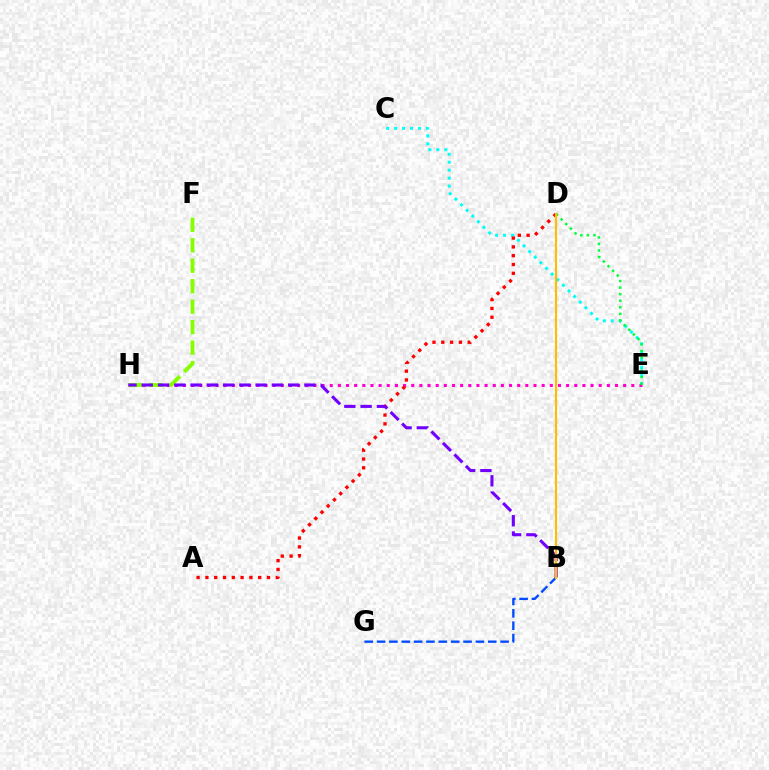{('B', 'G'): [{'color': '#004bff', 'line_style': 'dashed', 'thickness': 1.68}], ('C', 'E'): [{'color': '#00fff6', 'line_style': 'dotted', 'thickness': 2.16}], ('E', 'H'): [{'color': '#ff00cf', 'line_style': 'dotted', 'thickness': 2.21}], ('D', 'E'): [{'color': '#00ff39', 'line_style': 'dotted', 'thickness': 1.78}], ('A', 'D'): [{'color': '#ff0000', 'line_style': 'dotted', 'thickness': 2.39}], ('F', 'H'): [{'color': '#84ff00', 'line_style': 'dashed', 'thickness': 2.78}], ('B', 'H'): [{'color': '#7200ff', 'line_style': 'dashed', 'thickness': 2.21}], ('B', 'D'): [{'color': '#ffbd00', 'line_style': 'solid', 'thickness': 1.52}]}